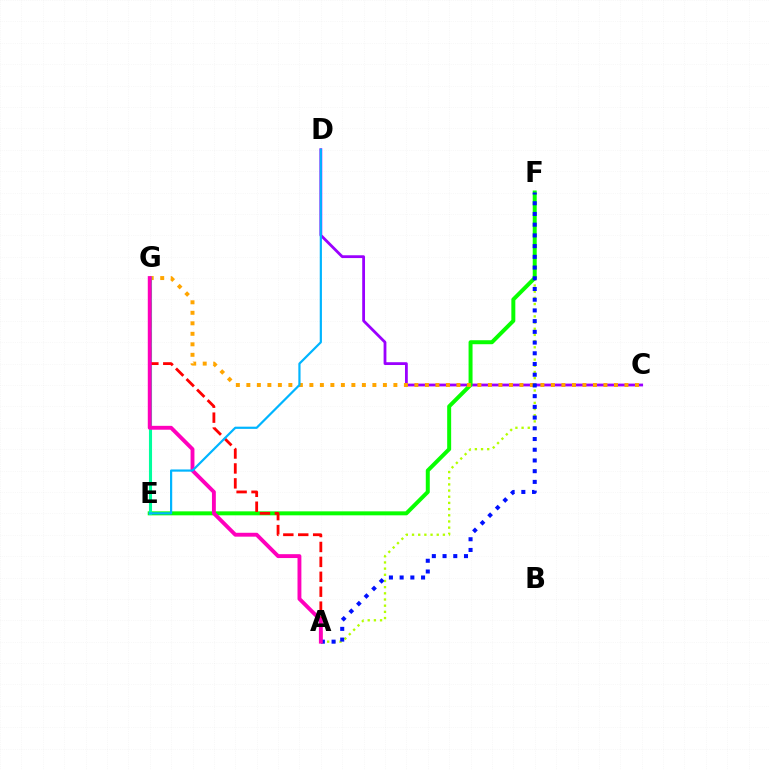{('A', 'F'): [{'color': '#b3ff00', 'line_style': 'dotted', 'thickness': 1.68}, {'color': '#0010ff', 'line_style': 'dotted', 'thickness': 2.91}], ('C', 'D'): [{'color': '#9b00ff', 'line_style': 'solid', 'thickness': 2.02}], ('E', 'F'): [{'color': '#08ff00', 'line_style': 'solid', 'thickness': 2.86}], ('C', 'G'): [{'color': '#ffa500', 'line_style': 'dotted', 'thickness': 2.85}], ('E', 'G'): [{'color': '#00ff9d', 'line_style': 'solid', 'thickness': 2.23}], ('A', 'G'): [{'color': '#ff0000', 'line_style': 'dashed', 'thickness': 2.03}, {'color': '#ff00bd', 'line_style': 'solid', 'thickness': 2.79}], ('D', 'E'): [{'color': '#00b5ff', 'line_style': 'solid', 'thickness': 1.58}]}